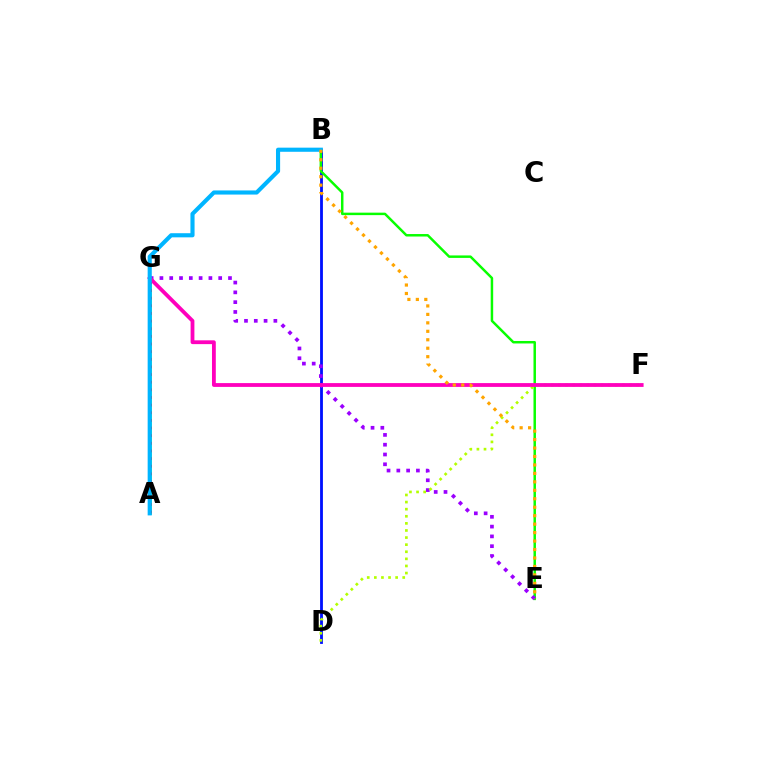{('B', 'D'): [{'color': '#0010ff', 'line_style': 'solid', 'thickness': 2.03}], ('A', 'G'): [{'color': '#00ff9d', 'line_style': 'solid', 'thickness': 2.7}, {'color': '#ff0000', 'line_style': 'dotted', 'thickness': 2.08}], ('B', 'E'): [{'color': '#08ff00', 'line_style': 'solid', 'thickness': 1.78}, {'color': '#ffa500', 'line_style': 'dotted', 'thickness': 2.3}], ('E', 'G'): [{'color': '#9b00ff', 'line_style': 'dotted', 'thickness': 2.66}], ('D', 'F'): [{'color': '#b3ff00', 'line_style': 'dotted', 'thickness': 1.93}], ('F', 'G'): [{'color': '#ff00bd', 'line_style': 'solid', 'thickness': 2.74}], ('A', 'B'): [{'color': '#00b5ff', 'line_style': 'solid', 'thickness': 2.97}]}